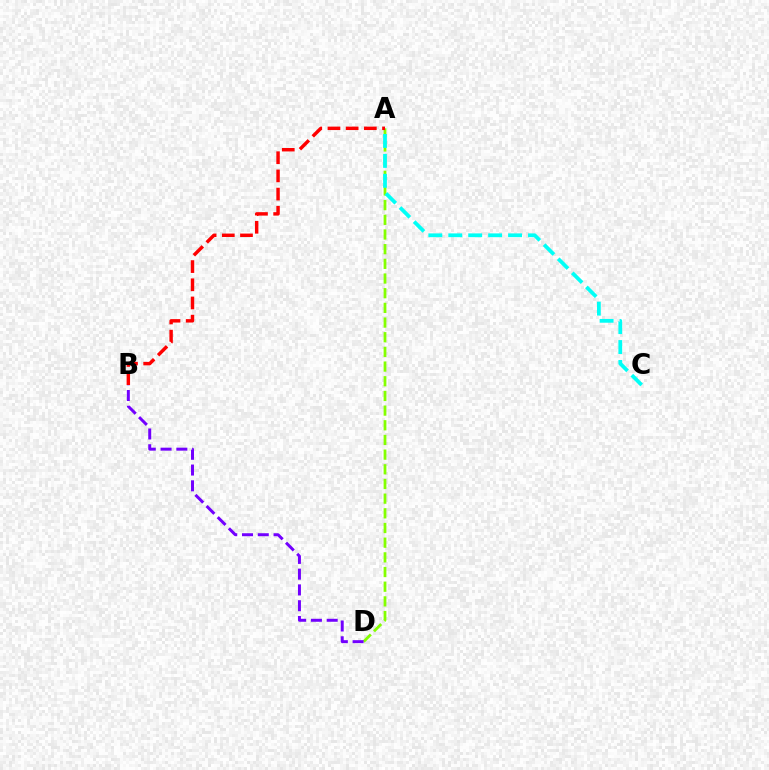{('A', 'D'): [{'color': '#84ff00', 'line_style': 'dashed', 'thickness': 1.99}], ('B', 'D'): [{'color': '#7200ff', 'line_style': 'dashed', 'thickness': 2.14}], ('A', 'B'): [{'color': '#ff0000', 'line_style': 'dashed', 'thickness': 2.47}], ('A', 'C'): [{'color': '#00fff6', 'line_style': 'dashed', 'thickness': 2.71}]}